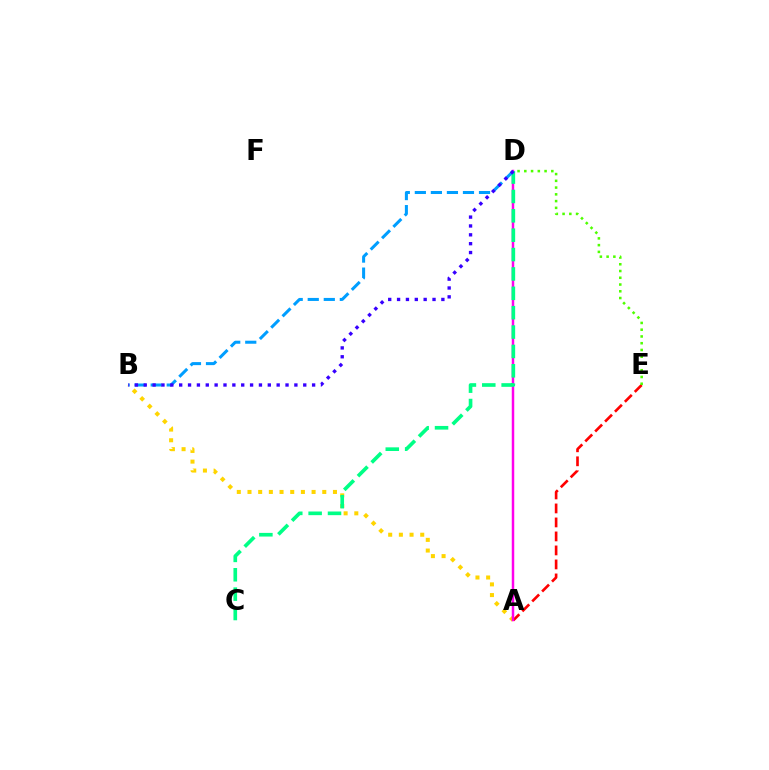{('A', 'B'): [{'color': '#ffd500', 'line_style': 'dotted', 'thickness': 2.9}], ('A', 'E'): [{'color': '#ff0000', 'line_style': 'dashed', 'thickness': 1.9}], ('A', 'D'): [{'color': '#ff00ed', 'line_style': 'solid', 'thickness': 1.78}], ('D', 'E'): [{'color': '#4fff00', 'line_style': 'dotted', 'thickness': 1.83}], ('C', 'D'): [{'color': '#00ff86', 'line_style': 'dashed', 'thickness': 2.63}], ('B', 'D'): [{'color': '#009eff', 'line_style': 'dashed', 'thickness': 2.18}, {'color': '#3700ff', 'line_style': 'dotted', 'thickness': 2.41}]}